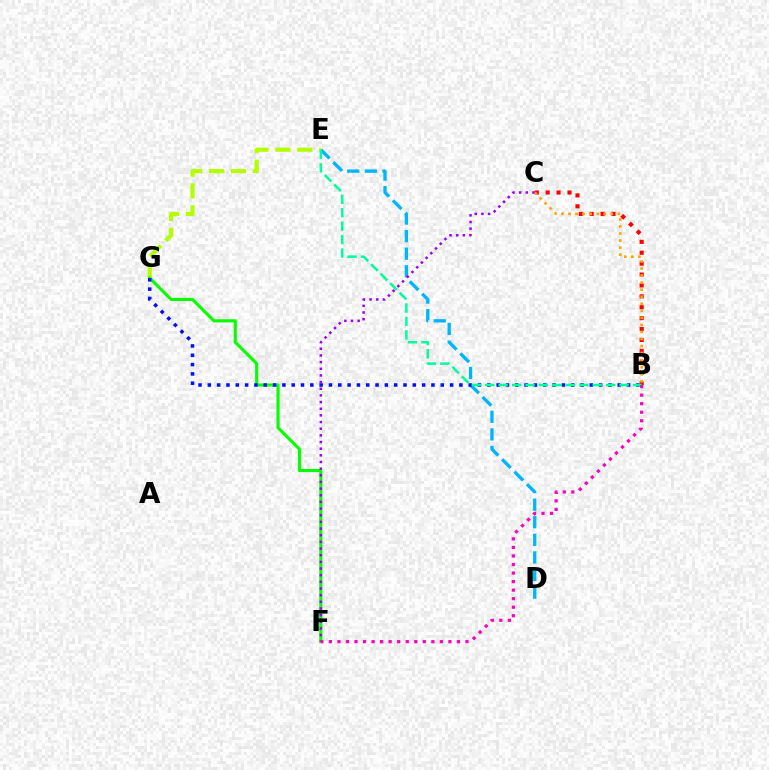{('E', 'G'): [{'color': '#b3ff00', 'line_style': 'dashed', 'thickness': 2.98}], ('F', 'G'): [{'color': '#08ff00', 'line_style': 'solid', 'thickness': 2.24}], ('B', 'C'): [{'color': '#ff0000', 'line_style': 'dotted', 'thickness': 2.96}, {'color': '#ffa500', 'line_style': 'dotted', 'thickness': 1.91}], ('D', 'E'): [{'color': '#00b5ff', 'line_style': 'dashed', 'thickness': 2.39}], ('B', 'G'): [{'color': '#0010ff', 'line_style': 'dotted', 'thickness': 2.53}], ('B', 'E'): [{'color': '#00ff9d', 'line_style': 'dashed', 'thickness': 1.83}], ('C', 'F'): [{'color': '#9b00ff', 'line_style': 'dotted', 'thickness': 1.81}], ('B', 'F'): [{'color': '#ff00bd', 'line_style': 'dotted', 'thickness': 2.32}]}